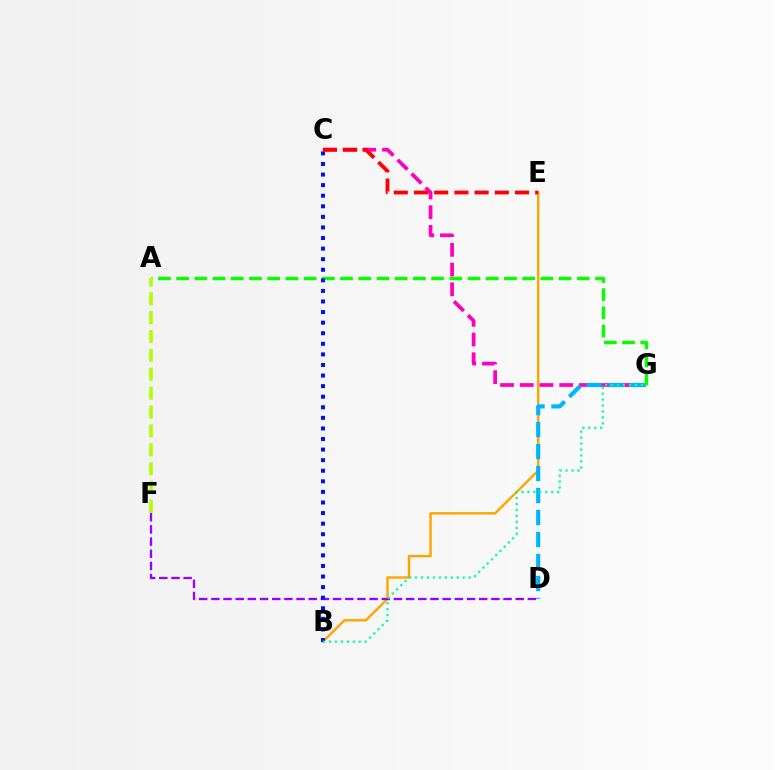{('B', 'E'): [{'color': '#ffa500', 'line_style': 'solid', 'thickness': 1.75}], ('C', 'G'): [{'color': '#ff00bd', 'line_style': 'dashed', 'thickness': 2.68}], ('D', 'G'): [{'color': '#00b5ff', 'line_style': 'dashed', 'thickness': 2.99}], ('D', 'F'): [{'color': '#9b00ff', 'line_style': 'dashed', 'thickness': 1.65}], ('A', 'G'): [{'color': '#08ff00', 'line_style': 'dashed', 'thickness': 2.47}], ('B', 'C'): [{'color': '#0010ff', 'line_style': 'dotted', 'thickness': 2.87}], ('C', 'E'): [{'color': '#ff0000', 'line_style': 'dashed', 'thickness': 2.74}], ('B', 'G'): [{'color': '#00ff9d', 'line_style': 'dotted', 'thickness': 1.62}], ('A', 'F'): [{'color': '#b3ff00', 'line_style': 'dashed', 'thickness': 2.56}]}